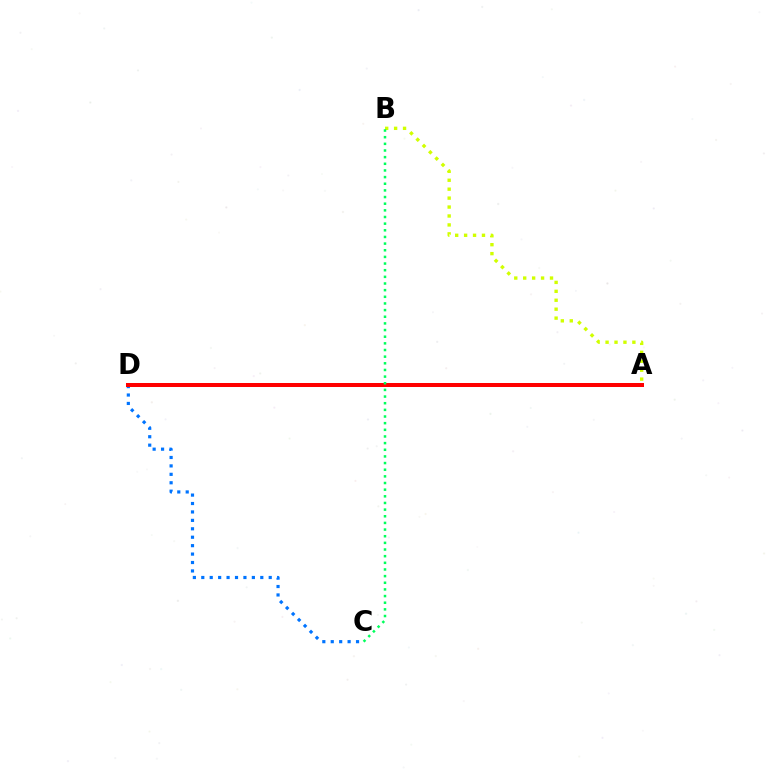{('C', 'D'): [{'color': '#0074ff', 'line_style': 'dotted', 'thickness': 2.29}], ('A', 'D'): [{'color': '#b900ff', 'line_style': 'dashed', 'thickness': 1.77}, {'color': '#ff0000', 'line_style': 'solid', 'thickness': 2.88}], ('A', 'B'): [{'color': '#d1ff00', 'line_style': 'dotted', 'thickness': 2.43}], ('B', 'C'): [{'color': '#00ff5c', 'line_style': 'dotted', 'thickness': 1.81}]}